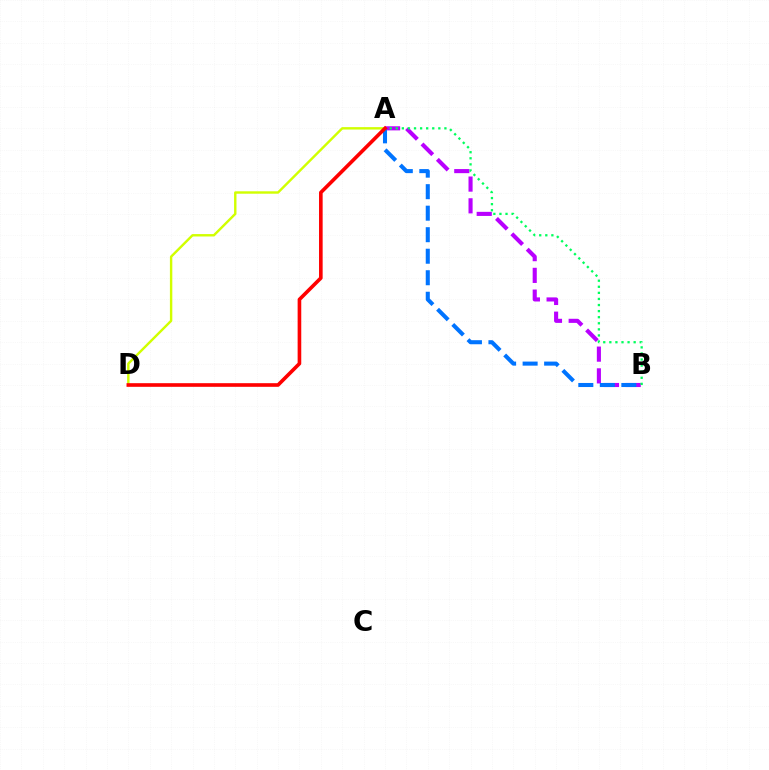{('A', 'B'): [{'color': '#b900ff', 'line_style': 'dashed', 'thickness': 2.95}, {'color': '#00ff5c', 'line_style': 'dotted', 'thickness': 1.65}, {'color': '#0074ff', 'line_style': 'dashed', 'thickness': 2.92}], ('A', 'D'): [{'color': '#d1ff00', 'line_style': 'solid', 'thickness': 1.73}, {'color': '#ff0000', 'line_style': 'solid', 'thickness': 2.61}]}